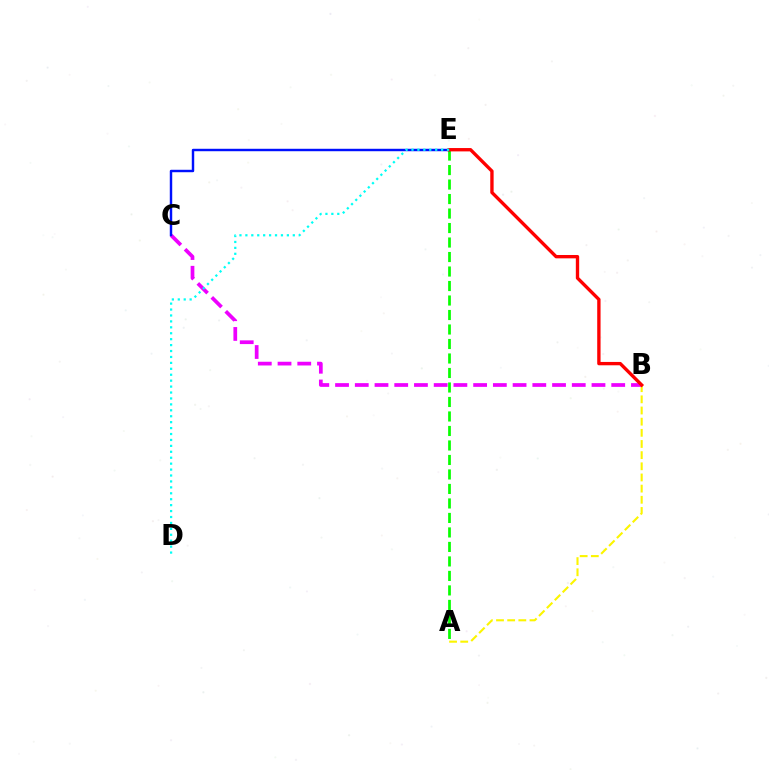{('A', 'B'): [{'color': '#fcf500', 'line_style': 'dashed', 'thickness': 1.52}], ('B', 'C'): [{'color': '#ee00ff', 'line_style': 'dashed', 'thickness': 2.68}], ('A', 'E'): [{'color': '#08ff00', 'line_style': 'dashed', 'thickness': 1.97}], ('C', 'E'): [{'color': '#0010ff', 'line_style': 'solid', 'thickness': 1.76}], ('B', 'E'): [{'color': '#ff0000', 'line_style': 'solid', 'thickness': 2.41}], ('D', 'E'): [{'color': '#00fff6', 'line_style': 'dotted', 'thickness': 1.61}]}